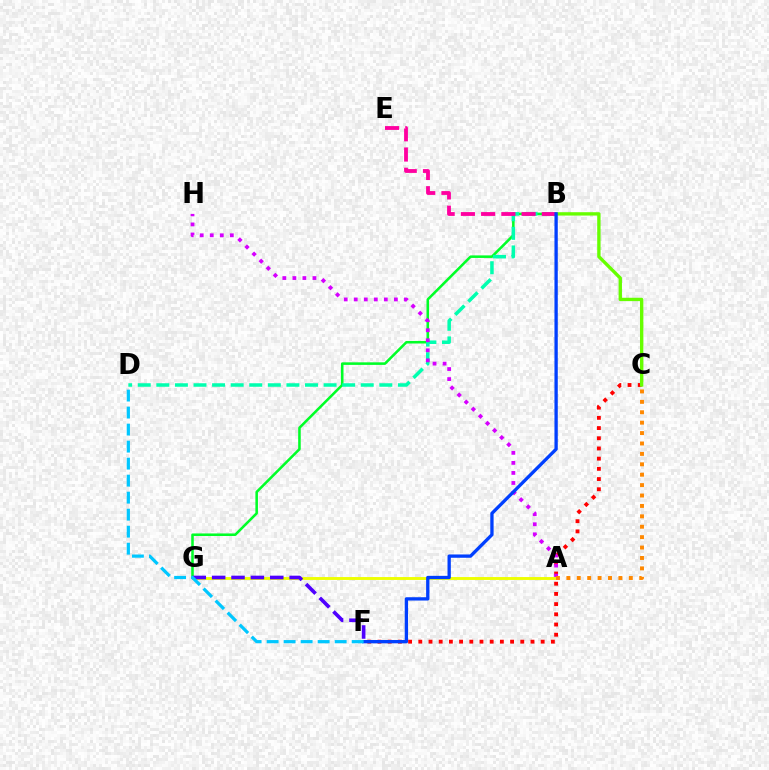{('B', 'G'): [{'color': '#00ff27', 'line_style': 'solid', 'thickness': 1.84}], ('C', 'F'): [{'color': '#ff0000', 'line_style': 'dotted', 'thickness': 2.77}], ('B', 'D'): [{'color': '#00ffaf', 'line_style': 'dashed', 'thickness': 2.52}], ('A', 'H'): [{'color': '#d600ff', 'line_style': 'dotted', 'thickness': 2.73}], ('A', 'G'): [{'color': '#eeff00', 'line_style': 'solid', 'thickness': 2.08}], ('F', 'G'): [{'color': '#4f00ff', 'line_style': 'dashed', 'thickness': 2.63}], ('B', 'C'): [{'color': '#66ff00', 'line_style': 'solid', 'thickness': 2.42}], ('B', 'E'): [{'color': '#ff00a0', 'line_style': 'dashed', 'thickness': 2.75}], ('A', 'C'): [{'color': '#ff8800', 'line_style': 'dotted', 'thickness': 2.83}], ('B', 'F'): [{'color': '#003fff', 'line_style': 'solid', 'thickness': 2.38}], ('D', 'F'): [{'color': '#00c7ff', 'line_style': 'dashed', 'thickness': 2.31}]}